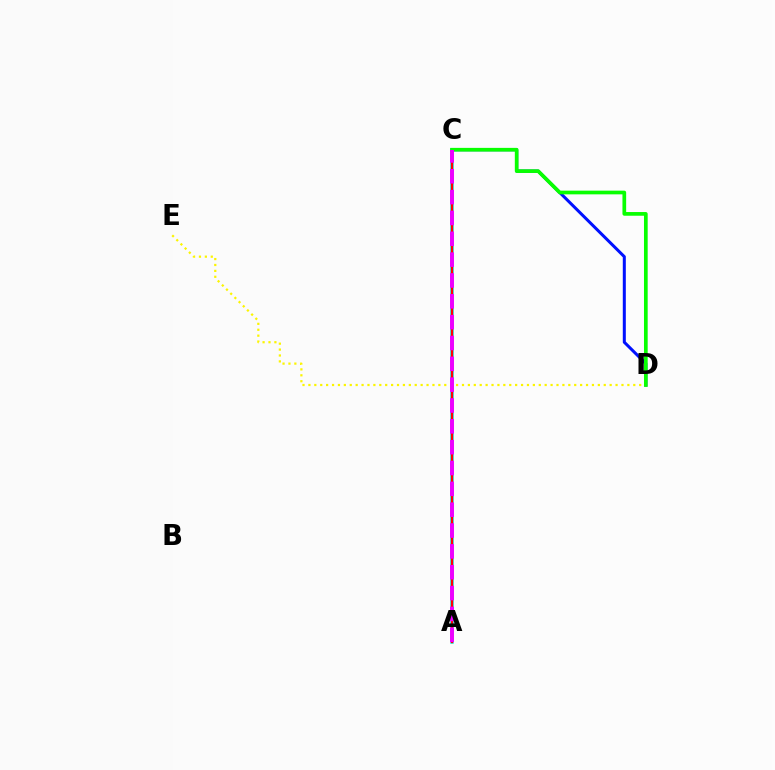{('C', 'D'): [{'color': '#0010ff', 'line_style': 'solid', 'thickness': 2.17}, {'color': '#08ff00', 'line_style': 'solid', 'thickness': 2.66}], ('D', 'E'): [{'color': '#fcf500', 'line_style': 'dotted', 'thickness': 1.6}], ('A', 'C'): [{'color': '#00fff6', 'line_style': 'solid', 'thickness': 2.53}, {'color': '#ff0000', 'line_style': 'solid', 'thickness': 1.7}, {'color': '#ee00ff', 'line_style': 'dashed', 'thickness': 2.83}]}